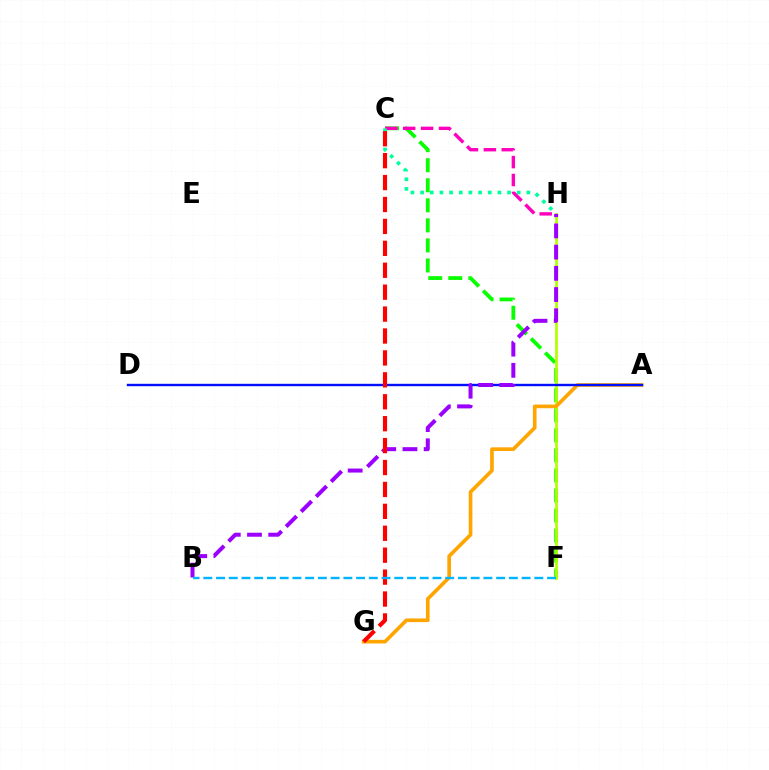{('C', 'F'): [{'color': '#08ff00', 'line_style': 'dashed', 'thickness': 2.72}], ('F', 'H'): [{'color': '#b3ff00', 'line_style': 'solid', 'thickness': 1.98}], ('A', 'G'): [{'color': '#ffa500', 'line_style': 'solid', 'thickness': 2.63}], ('C', 'H'): [{'color': '#ff00bd', 'line_style': 'dashed', 'thickness': 2.43}, {'color': '#00ff9d', 'line_style': 'dotted', 'thickness': 2.62}], ('A', 'D'): [{'color': '#0010ff', 'line_style': 'solid', 'thickness': 1.73}], ('B', 'H'): [{'color': '#9b00ff', 'line_style': 'dashed', 'thickness': 2.88}], ('C', 'G'): [{'color': '#ff0000', 'line_style': 'dashed', 'thickness': 2.98}], ('B', 'F'): [{'color': '#00b5ff', 'line_style': 'dashed', 'thickness': 1.73}]}